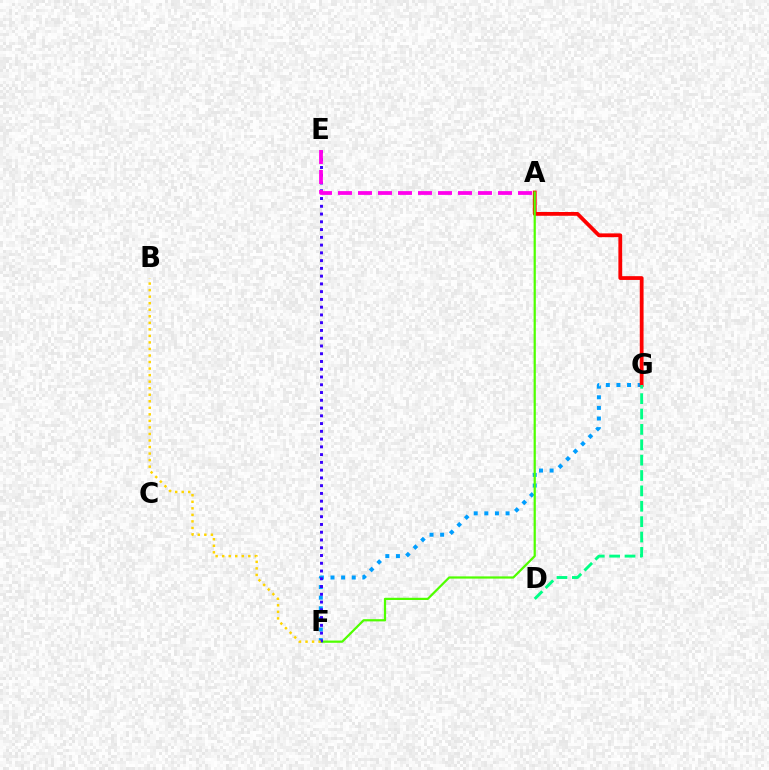{('F', 'G'): [{'color': '#009eff', 'line_style': 'dotted', 'thickness': 2.88}], ('A', 'G'): [{'color': '#ff0000', 'line_style': 'solid', 'thickness': 2.72}], ('A', 'F'): [{'color': '#4fff00', 'line_style': 'solid', 'thickness': 1.6}], ('E', 'F'): [{'color': '#3700ff', 'line_style': 'dotted', 'thickness': 2.11}], ('B', 'F'): [{'color': '#ffd500', 'line_style': 'dotted', 'thickness': 1.78}], ('A', 'E'): [{'color': '#ff00ed', 'line_style': 'dashed', 'thickness': 2.72}], ('D', 'G'): [{'color': '#00ff86', 'line_style': 'dashed', 'thickness': 2.09}]}